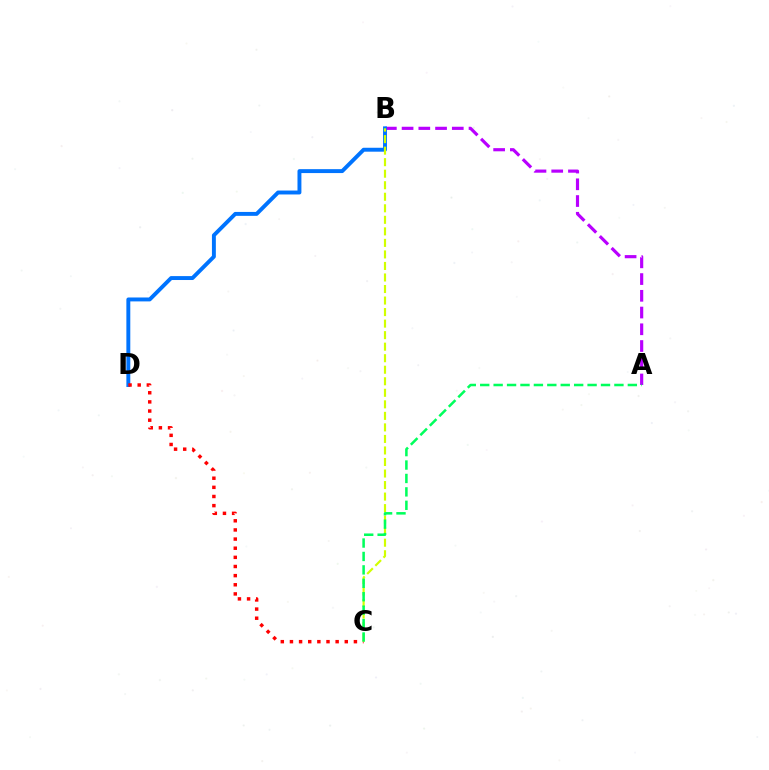{('A', 'B'): [{'color': '#b900ff', 'line_style': 'dashed', 'thickness': 2.27}], ('B', 'D'): [{'color': '#0074ff', 'line_style': 'solid', 'thickness': 2.82}], ('C', 'D'): [{'color': '#ff0000', 'line_style': 'dotted', 'thickness': 2.48}], ('B', 'C'): [{'color': '#d1ff00', 'line_style': 'dashed', 'thickness': 1.57}], ('A', 'C'): [{'color': '#00ff5c', 'line_style': 'dashed', 'thickness': 1.82}]}